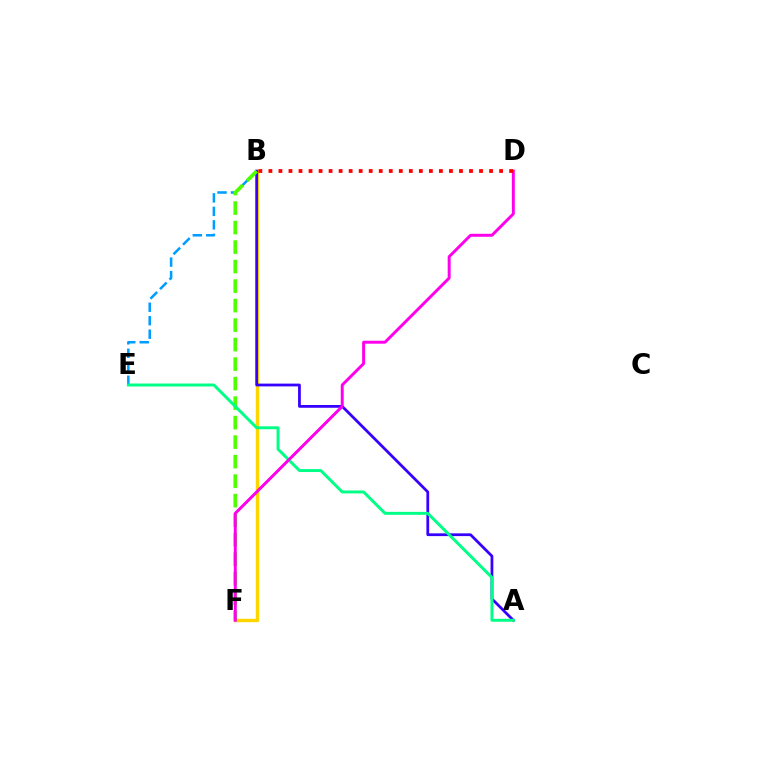{('B', 'F'): [{'color': '#ffd500', 'line_style': 'solid', 'thickness': 2.46}, {'color': '#4fff00', 'line_style': 'dashed', 'thickness': 2.65}], ('B', 'E'): [{'color': '#009eff', 'line_style': 'dashed', 'thickness': 1.83}], ('A', 'B'): [{'color': '#3700ff', 'line_style': 'solid', 'thickness': 1.99}], ('A', 'E'): [{'color': '#00ff86', 'line_style': 'solid', 'thickness': 2.13}], ('D', 'F'): [{'color': '#ff00ed', 'line_style': 'solid', 'thickness': 2.12}], ('B', 'D'): [{'color': '#ff0000', 'line_style': 'dotted', 'thickness': 2.73}]}